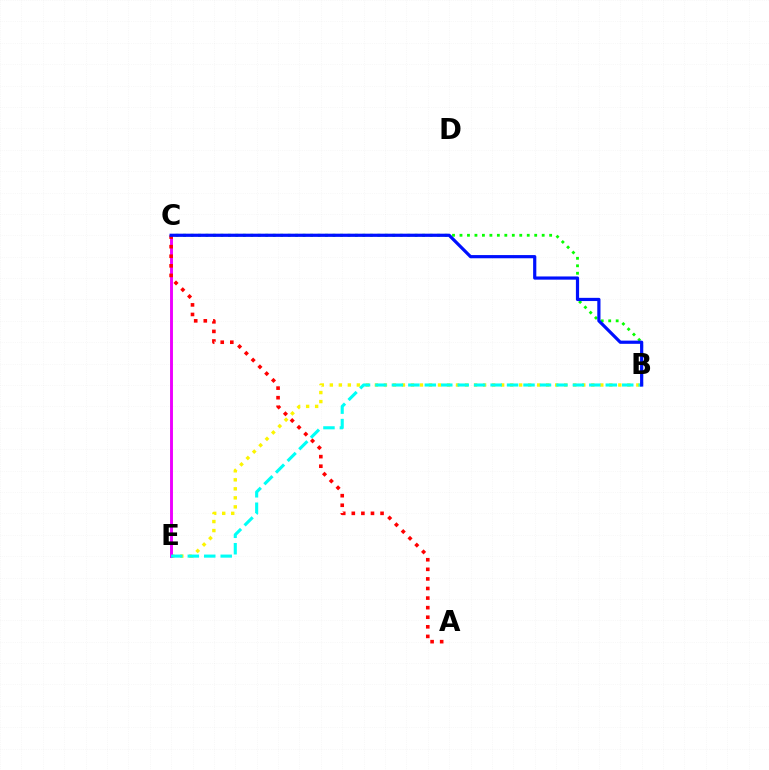{('B', 'E'): [{'color': '#fcf500', 'line_style': 'dotted', 'thickness': 2.45}, {'color': '#00fff6', 'line_style': 'dashed', 'thickness': 2.23}], ('B', 'C'): [{'color': '#08ff00', 'line_style': 'dotted', 'thickness': 2.03}, {'color': '#0010ff', 'line_style': 'solid', 'thickness': 2.3}], ('C', 'E'): [{'color': '#ee00ff', 'line_style': 'solid', 'thickness': 2.1}], ('A', 'C'): [{'color': '#ff0000', 'line_style': 'dotted', 'thickness': 2.6}]}